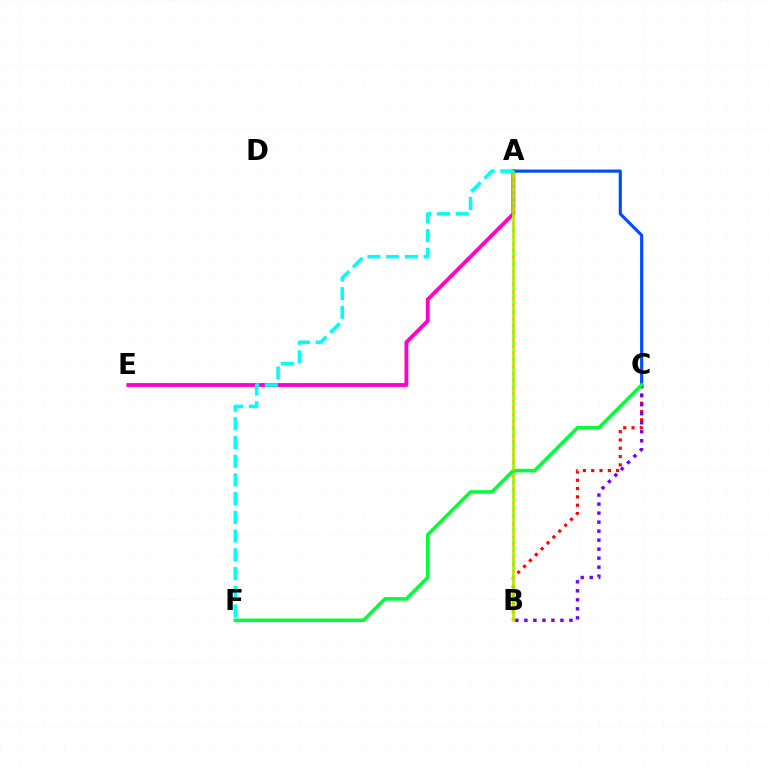{('B', 'C'): [{'color': '#ff0000', 'line_style': 'dotted', 'thickness': 2.26}, {'color': '#7200ff', 'line_style': 'dotted', 'thickness': 2.45}], ('A', 'E'): [{'color': '#ff00cf', 'line_style': 'solid', 'thickness': 2.76}], ('A', 'C'): [{'color': '#004bff', 'line_style': 'solid', 'thickness': 2.25}], ('A', 'B'): [{'color': '#84ff00', 'line_style': 'solid', 'thickness': 1.84}, {'color': '#ffbd00', 'line_style': 'dotted', 'thickness': 1.85}], ('A', 'F'): [{'color': '#00fff6', 'line_style': 'dashed', 'thickness': 2.54}], ('C', 'F'): [{'color': '#00ff39', 'line_style': 'solid', 'thickness': 2.57}]}